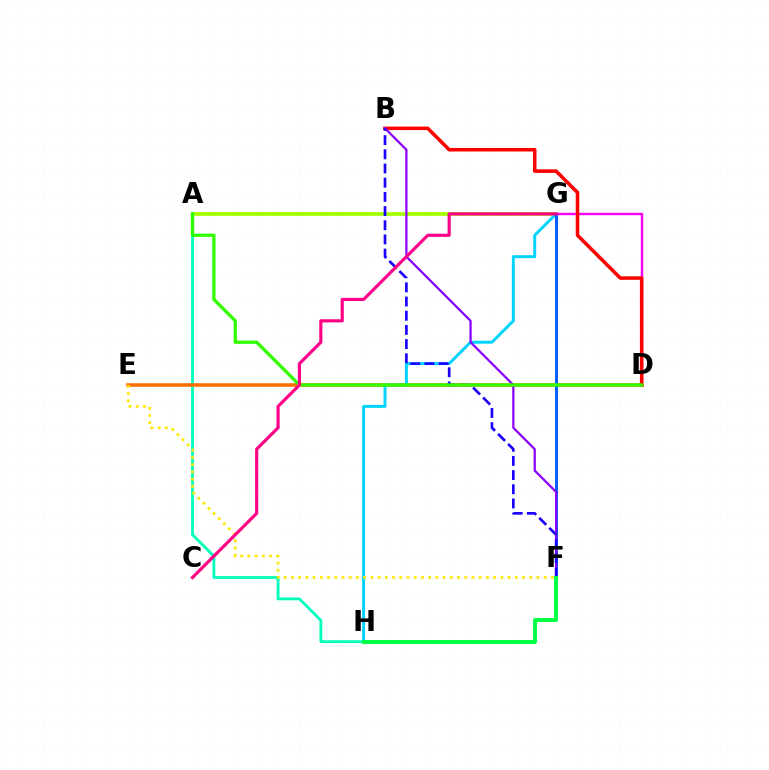{('D', 'G'): [{'color': '#fa00f9', 'line_style': 'solid', 'thickness': 1.72}], ('A', 'H'): [{'color': '#00ffbb', 'line_style': 'solid', 'thickness': 2.01}], ('A', 'G'): [{'color': '#a2ff00', 'line_style': 'solid', 'thickness': 2.64}], ('D', 'E'): [{'color': '#ff7000', 'line_style': 'solid', 'thickness': 2.58}], ('G', 'H'): [{'color': '#00d3ff', 'line_style': 'solid', 'thickness': 2.13}], ('B', 'D'): [{'color': '#ff0000', 'line_style': 'solid', 'thickness': 2.55}], ('F', 'G'): [{'color': '#005dff', 'line_style': 'solid', 'thickness': 2.11}], ('B', 'F'): [{'color': '#8a00ff', 'line_style': 'solid', 'thickness': 1.61}, {'color': '#1900ff', 'line_style': 'dashed', 'thickness': 1.93}], ('A', 'D'): [{'color': '#31ff00', 'line_style': 'solid', 'thickness': 2.39}], ('F', 'H'): [{'color': '#00ff45', 'line_style': 'solid', 'thickness': 2.86}], ('E', 'F'): [{'color': '#ffe600', 'line_style': 'dotted', 'thickness': 1.96}], ('C', 'G'): [{'color': '#ff0088', 'line_style': 'solid', 'thickness': 2.27}]}